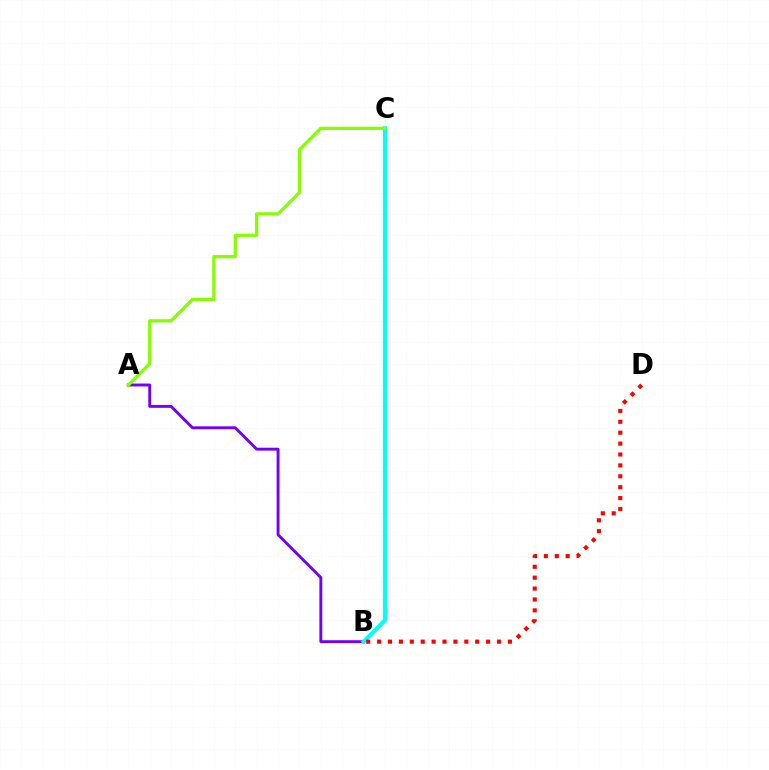{('A', 'B'): [{'color': '#7200ff', 'line_style': 'solid', 'thickness': 2.09}], ('B', 'C'): [{'color': '#00fff6', 'line_style': 'solid', 'thickness': 2.98}], ('A', 'C'): [{'color': '#84ff00', 'line_style': 'solid', 'thickness': 2.34}], ('B', 'D'): [{'color': '#ff0000', 'line_style': 'dotted', 'thickness': 2.96}]}